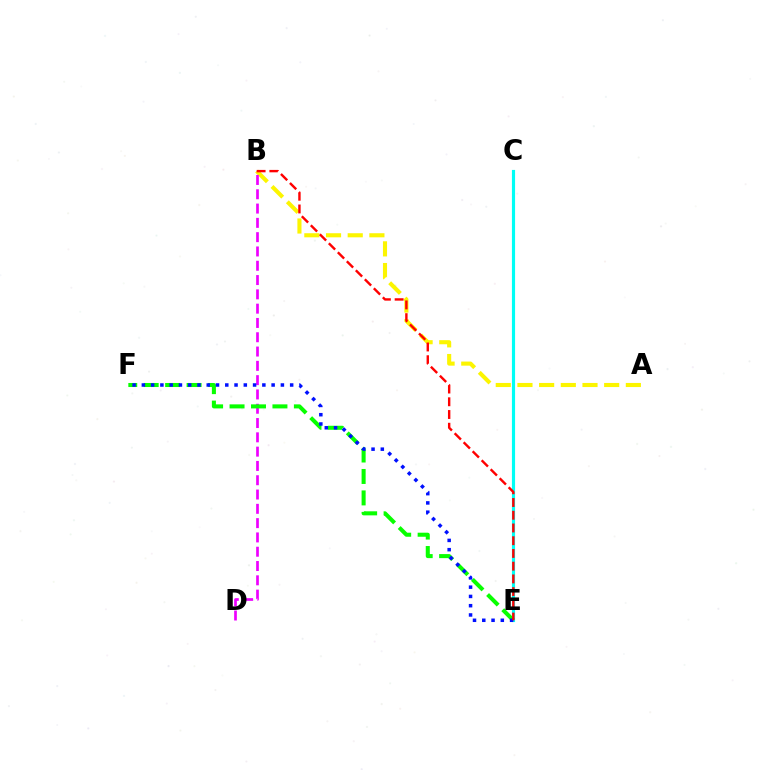{('A', 'B'): [{'color': '#fcf500', 'line_style': 'dashed', 'thickness': 2.95}], ('C', 'E'): [{'color': '#00fff6', 'line_style': 'solid', 'thickness': 2.27}], ('B', 'D'): [{'color': '#ee00ff', 'line_style': 'dashed', 'thickness': 1.94}], ('E', 'F'): [{'color': '#08ff00', 'line_style': 'dashed', 'thickness': 2.91}, {'color': '#0010ff', 'line_style': 'dotted', 'thickness': 2.52}], ('B', 'E'): [{'color': '#ff0000', 'line_style': 'dashed', 'thickness': 1.73}]}